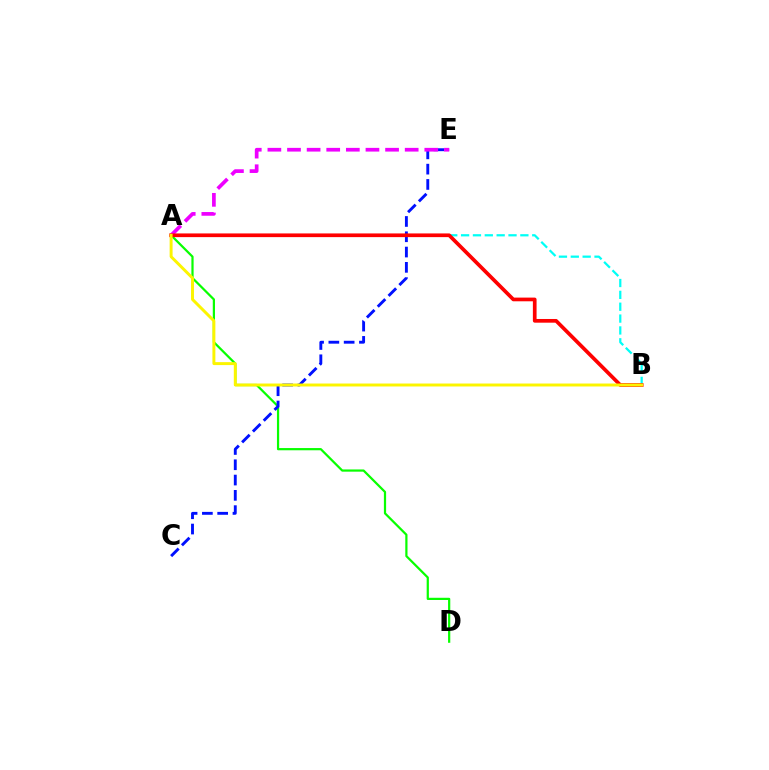{('A', 'D'): [{'color': '#08ff00', 'line_style': 'solid', 'thickness': 1.6}], ('C', 'E'): [{'color': '#0010ff', 'line_style': 'dashed', 'thickness': 2.08}], ('A', 'B'): [{'color': '#00fff6', 'line_style': 'dashed', 'thickness': 1.61}, {'color': '#ff0000', 'line_style': 'solid', 'thickness': 2.66}, {'color': '#fcf500', 'line_style': 'solid', 'thickness': 2.13}], ('A', 'E'): [{'color': '#ee00ff', 'line_style': 'dashed', 'thickness': 2.66}]}